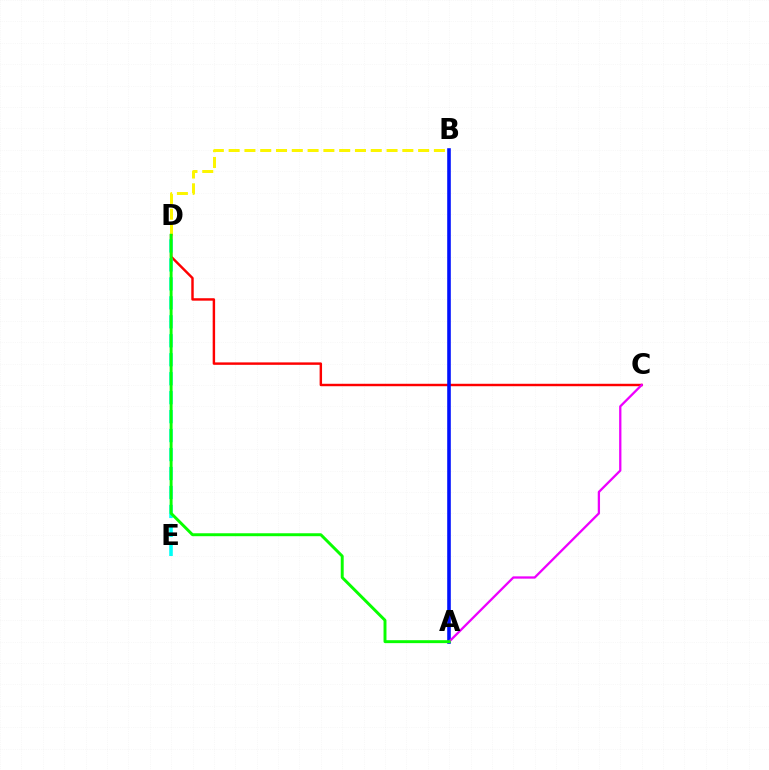{('B', 'D'): [{'color': '#fcf500', 'line_style': 'dashed', 'thickness': 2.15}], ('C', 'D'): [{'color': '#ff0000', 'line_style': 'solid', 'thickness': 1.75}], ('A', 'B'): [{'color': '#0010ff', 'line_style': 'solid', 'thickness': 2.59}], ('D', 'E'): [{'color': '#00fff6', 'line_style': 'dashed', 'thickness': 2.58}], ('A', 'C'): [{'color': '#ee00ff', 'line_style': 'solid', 'thickness': 1.65}], ('A', 'D'): [{'color': '#08ff00', 'line_style': 'solid', 'thickness': 2.11}]}